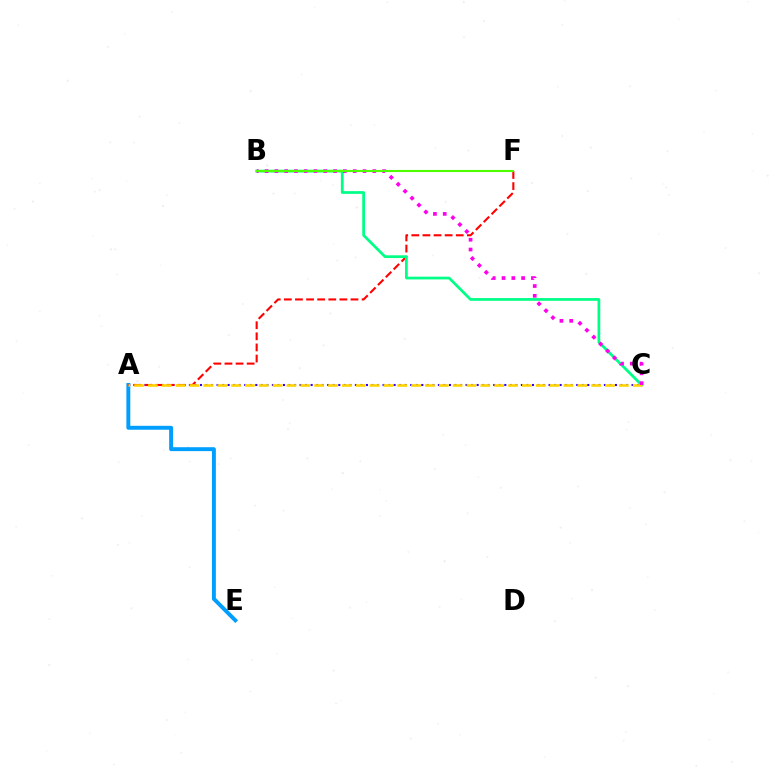{('A', 'C'): [{'color': '#3700ff', 'line_style': 'dotted', 'thickness': 1.5}, {'color': '#ffd500', 'line_style': 'dashed', 'thickness': 1.88}], ('A', 'E'): [{'color': '#009eff', 'line_style': 'solid', 'thickness': 2.82}], ('A', 'F'): [{'color': '#ff0000', 'line_style': 'dashed', 'thickness': 1.51}], ('B', 'C'): [{'color': '#00ff86', 'line_style': 'solid', 'thickness': 1.97}, {'color': '#ff00ed', 'line_style': 'dotted', 'thickness': 2.66}], ('B', 'F'): [{'color': '#4fff00', 'line_style': 'solid', 'thickness': 1.52}]}